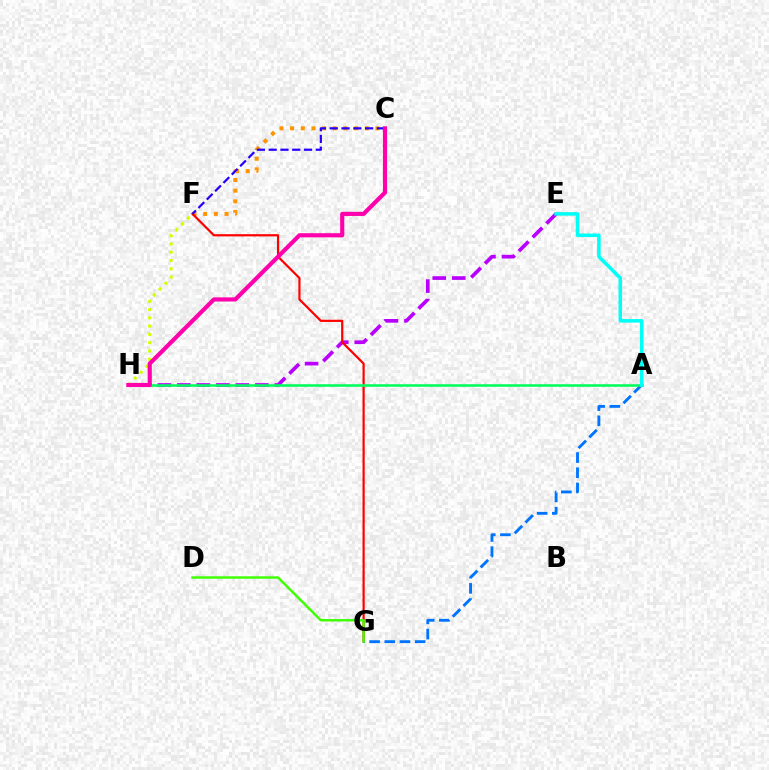{('C', 'F'): [{'color': '#ff9400', 'line_style': 'dotted', 'thickness': 2.9}, {'color': '#2500ff', 'line_style': 'dashed', 'thickness': 1.6}], ('E', 'H'): [{'color': '#b900ff', 'line_style': 'dashed', 'thickness': 2.65}], ('F', 'G'): [{'color': '#ff0000', 'line_style': 'solid', 'thickness': 1.59}], ('A', 'G'): [{'color': '#0074ff', 'line_style': 'dashed', 'thickness': 2.06}], ('A', 'H'): [{'color': '#00ff5c', 'line_style': 'solid', 'thickness': 1.86}], ('D', 'G'): [{'color': '#3dff00', 'line_style': 'solid', 'thickness': 1.75}], ('A', 'E'): [{'color': '#00fff6', 'line_style': 'solid', 'thickness': 2.54}], ('F', 'H'): [{'color': '#d1ff00', 'line_style': 'dotted', 'thickness': 2.25}], ('C', 'H'): [{'color': '#ff00ac', 'line_style': 'solid', 'thickness': 2.98}]}